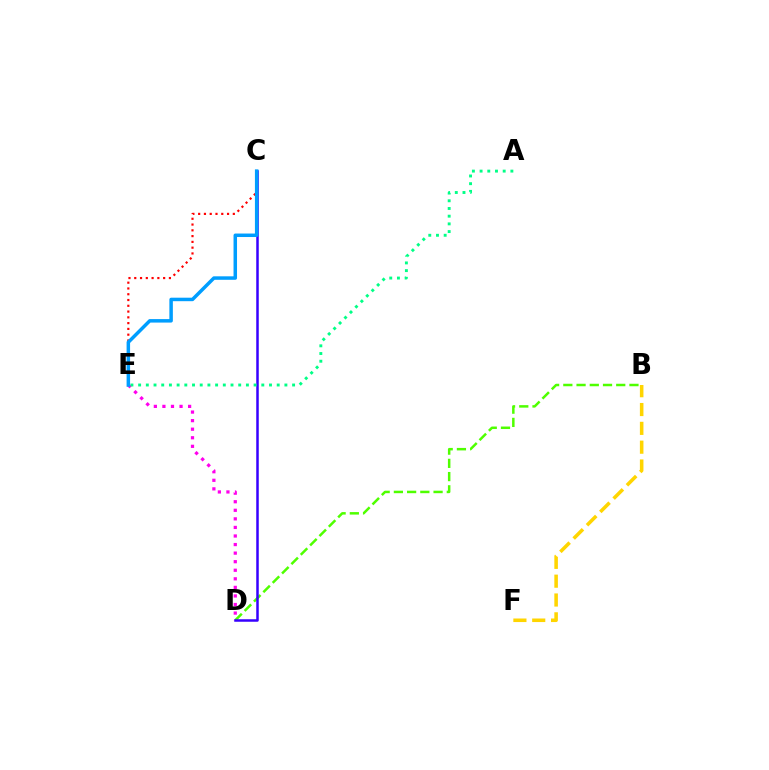{('D', 'E'): [{'color': '#ff00ed', 'line_style': 'dotted', 'thickness': 2.33}], ('B', 'D'): [{'color': '#4fff00', 'line_style': 'dashed', 'thickness': 1.8}], ('C', 'D'): [{'color': '#3700ff', 'line_style': 'solid', 'thickness': 1.8}], ('C', 'E'): [{'color': '#ff0000', 'line_style': 'dotted', 'thickness': 1.57}, {'color': '#009eff', 'line_style': 'solid', 'thickness': 2.51}], ('B', 'F'): [{'color': '#ffd500', 'line_style': 'dashed', 'thickness': 2.56}], ('A', 'E'): [{'color': '#00ff86', 'line_style': 'dotted', 'thickness': 2.09}]}